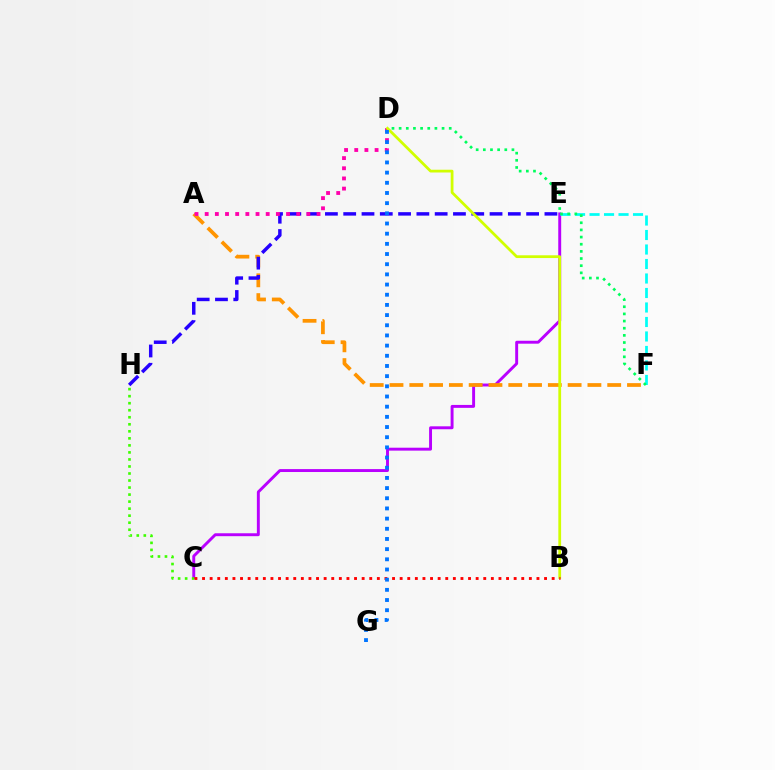{('C', 'E'): [{'color': '#b900ff', 'line_style': 'solid', 'thickness': 2.1}], ('A', 'F'): [{'color': '#ff9400', 'line_style': 'dashed', 'thickness': 2.69}], ('C', 'H'): [{'color': '#3dff00', 'line_style': 'dotted', 'thickness': 1.91}], ('E', 'H'): [{'color': '#2500ff', 'line_style': 'dashed', 'thickness': 2.48}], ('E', 'F'): [{'color': '#00fff6', 'line_style': 'dashed', 'thickness': 1.97}], ('A', 'D'): [{'color': '#ff00ac', 'line_style': 'dotted', 'thickness': 2.76}], ('B', 'D'): [{'color': '#d1ff00', 'line_style': 'solid', 'thickness': 1.99}], ('B', 'C'): [{'color': '#ff0000', 'line_style': 'dotted', 'thickness': 2.07}], ('D', 'F'): [{'color': '#00ff5c', 'line_style': 'dotted', 'thickness': 1.94}], ('D', 'G'): [{'color': '#0074ff', 'line_style': 'dotted', 'thickness': 2.76}]}